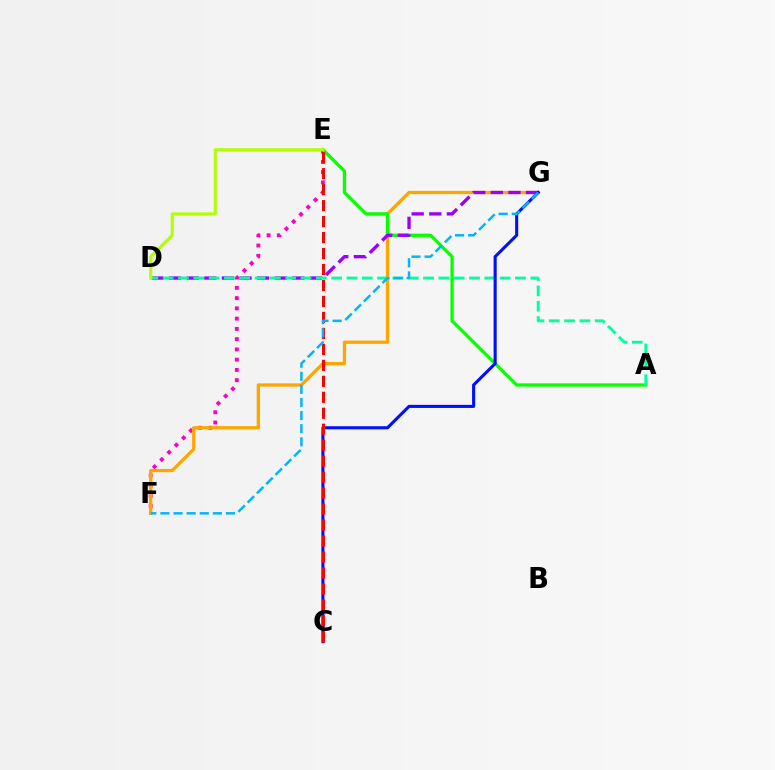{('E', 'F'): [{'color': '#ff00bd', 'line_style': 'dotted', 'thickness': 2.79}], ('F', 'G'): [{'color': '#ffa500', 'line_style': 'solid', 'thickness': 2.35}, {'color': '#00b5ff', 'line_style': 'dashed', 'thickness': 1.78}], ('A', 'E'): [{'color': '#08ff00', 'line_style': 'solid', 'thickness': 2.35}], ('D', 'G'): [{'color': '#9b00ff', 'line_style': 'dashed', 'thickness': 2.39}], ('A', 'D'): [{'color': '#00ff9d', 'line_style': 'dashed', 'thickness': 2.08}], ('C', 'G'): [{'color': '#0010ff', 'line_style': 'solid', 'thickness': 2.22}], ('C', 'E'): [{'color': '#ff0000', 'line_style': 'dashed', 'thickness': 2.17}], ('D', 'E'): [{'color': '#b3ff00', 'line_style': 'solid', 'thickness': 2.2}]}